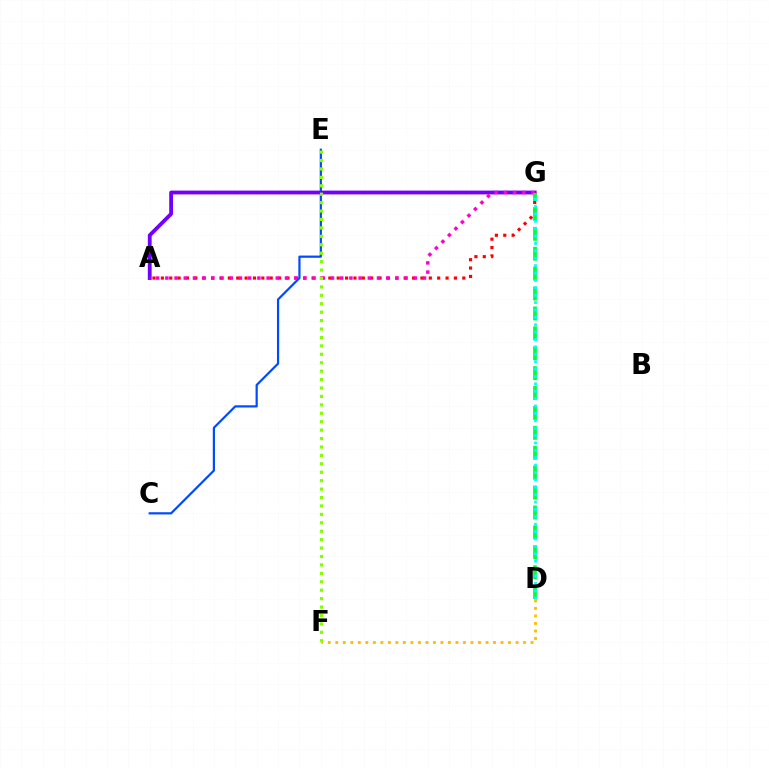{('C', 'E'): [{'color': '#004bff', 'line_style': 'solid', 'thickness': 1.59}], ('D', 'F'): [{'color': '#ffbd00', 'line_style': 'dotted', 'thickness': 2.04}], ('A', 'G'): [{'color': '#7200ff', 'line_style': 'solid', 'thickness': 2.74}, {'color': '#ff0000', 'line_style': 'dotted', 'thickness': 2.28}, {'color': '#ff00cf', 'line_style': 'dotted', 'thickness': 2.5}], ('D', 'G'): [{'color': '#00ff39', 'line_style': 'dashed', 'thickness': 2.7}, {'color': '#00fff6', 'line_style': 'dotted', 'thickness': 2.01}], ('E', 'F'): [{'color': '#84ff00', 'line_style': 'dotted', 'thickness': 2.29}]}